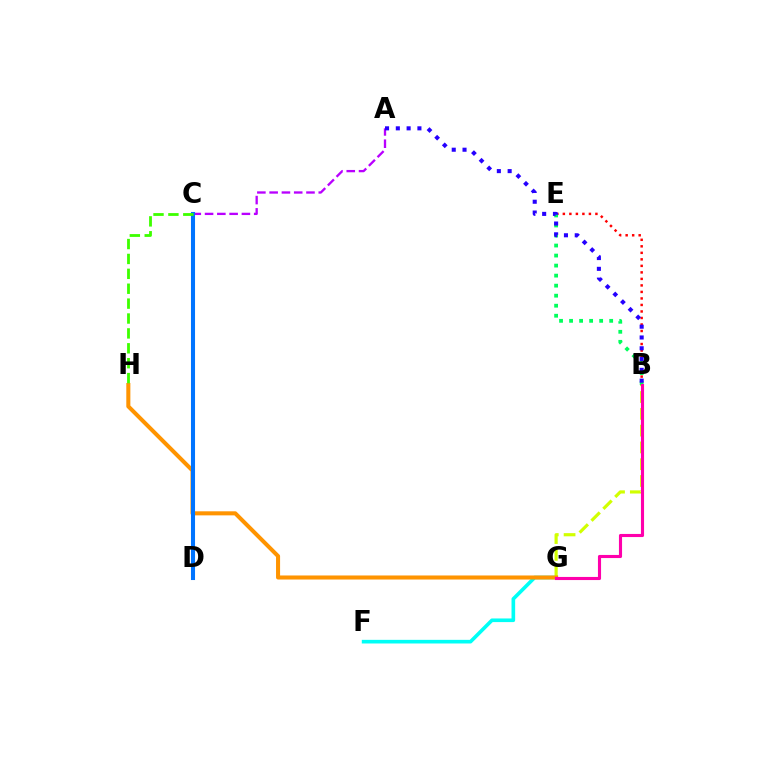{('B', 'E'): [{'color': '#ff0000', 'line_style': 'dotted', 'thickness': 1.77}, {'color': '#00ff5c', 'line_style': 'dotted', 'thickness': 2.72}], ('F', 'G'): [{'color': '#00fff6', 'line_style': 'solid', 'thickness': 2.62}], ('A', 'C'): [{'color': '#b900ff', 'line_style': 'dashed', 'thickness': 1.67}], ('B', 'G'): [{'color': '#d1ff00', 'line_style': 'dashed', 'thickness': 2.28}, {'color': '#ff00ac', 'line_style': 'solid', 'thickness': 2.24}], ('G', 'H'): [{'color': '#ff9400', 'line_style': 'solid', 'thickness': 2.92}], ('C', 'D'): [{'color': '#0074ff', 'line_style': 'solid', 'thickness': 2.93}], ('C', 'H'): [{'color': '#3dff00', 'line_style': 'dashed', 'thickness': 2.02}], ('A', 'B'): [{'color': '#2500ff', 'line_style': 'dotted', 'thickness': 2.93}]}